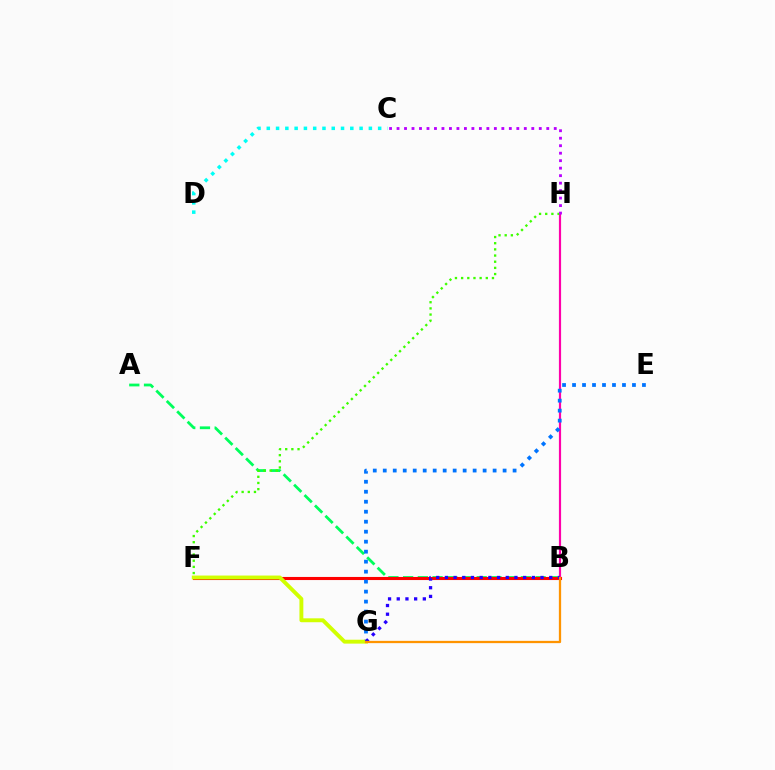{('A', 'B'): [{'color': '#00ff5c', 'line_style': 'dashed', 'thickness': 2.0}], ('B', 'F'): [{'color': '#ff0000', 'line_style': 'solid', 'thickness': 2.23}], ('B', 'H'): [{'color': '#ff00ac', 'line_style': 'solid', 'thickness': 1.57}], ('F', 'H'): [{'color': '#3dff00', 'line_style': 'dotted', 'thickness': 1.68}], ('E', 'G'): [{'color': '#0074ff', 'line_style': 'dotted', 'thickness': 2.71}], ('F', 'G'): [{'color': '#d1ff00', 'line_style': 'solid', 'thickness': 2.81}], ('B', 'G'): [{'color': '#2500ff', 'line_style': 'dotted', 'thickness': 2.36}, {'color': '#ff9400', 'line_style': 'solid', 'thickness': 1.64}], ('C', 'D'): [{'color': '#00fff6', 'line_style': 'dotted', 'thickness': 2.52}], ('C', 'H'): [{'color': '#b900ff', 'line_style': 'dotted', 'thickness': 2.03}]}